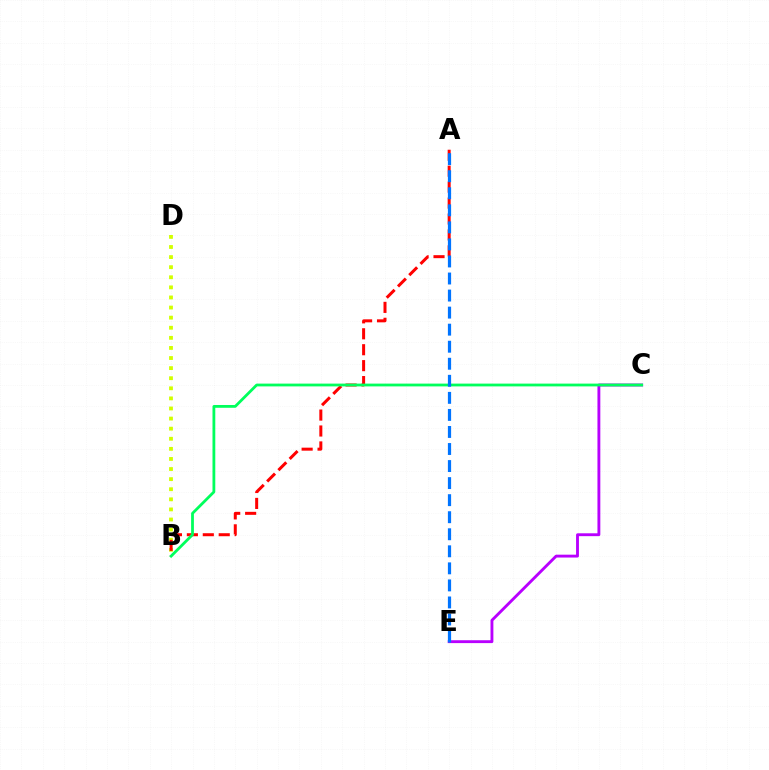{('B', 'D'): [{'color': '#d1ff00', 'line_style': 'dotted', 'thickness': 2.74}], ('A', 'B'): [{'color': '#ff0000', 'line_style': 'dashed', 'thickness': 2.16}], ('C', 'E'): [{'color': '#b900ff', 'line_style': 'solid', 'thickness': 2.07}], ('B', 'C'): [{'color': '#00ff5c', 'line_style': 'solid', 'thickness': 2.01}], ('A', 'E'): [{'color': '#0074ff', 'line_style': 'dashed', 'thickness': 2.32}]}